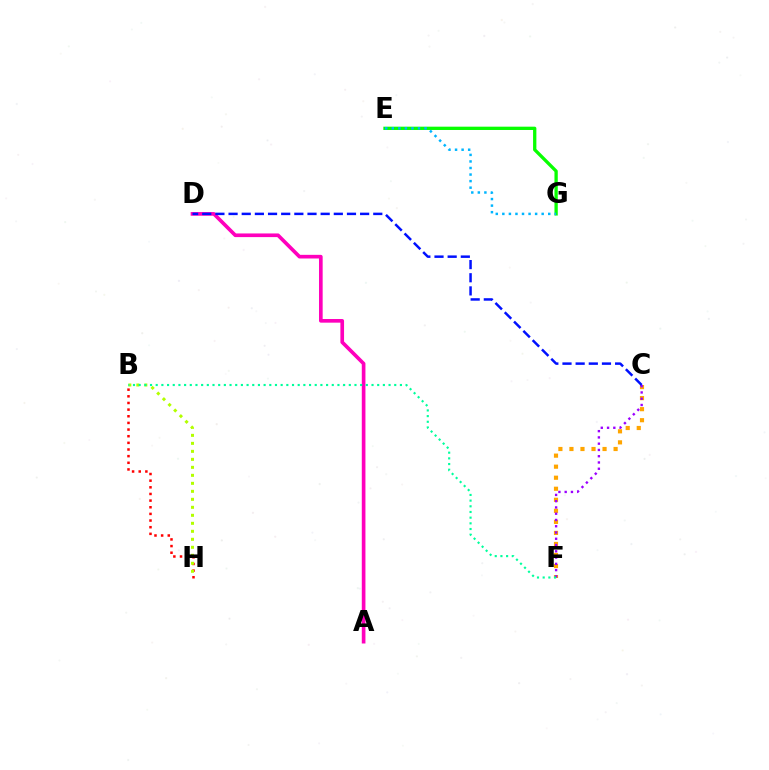{('B', 'H'): [{'color': '#ff0000', 'line_style': 'dotted', 'thickness': 1.81}, {'color': '#b3ff00', 'line_style': 'dotted', 'thickness': 2.17}], ('C', 'F'): [{'color': '#ffa500', 'line_style': 'dotted', 'thickness': 3.0}, {'color': '#9b00ff', 'line_style': 'dotted', 'thickness': 1.7}], ('E', 'G'): [{'color': '#08ff00', 'line_style': 'solid', 'thickness': 2.38}, {'color': '#00b5ff', 'line_style': 'dotted', 'thickness': 1.78}], ('A', 'D'): [{'color': '#ff00bd', 'line_style': 'solid', 'thickness': 2.63}], ('C', 'D'): [{'color': '#0010ff', 'line_style': 'dashed', 'thickness': 1.79}], ('B', 'F'): [{'color': '#00ff9d', 'line_style': 'dotted', 'thickness': 1.54}]}